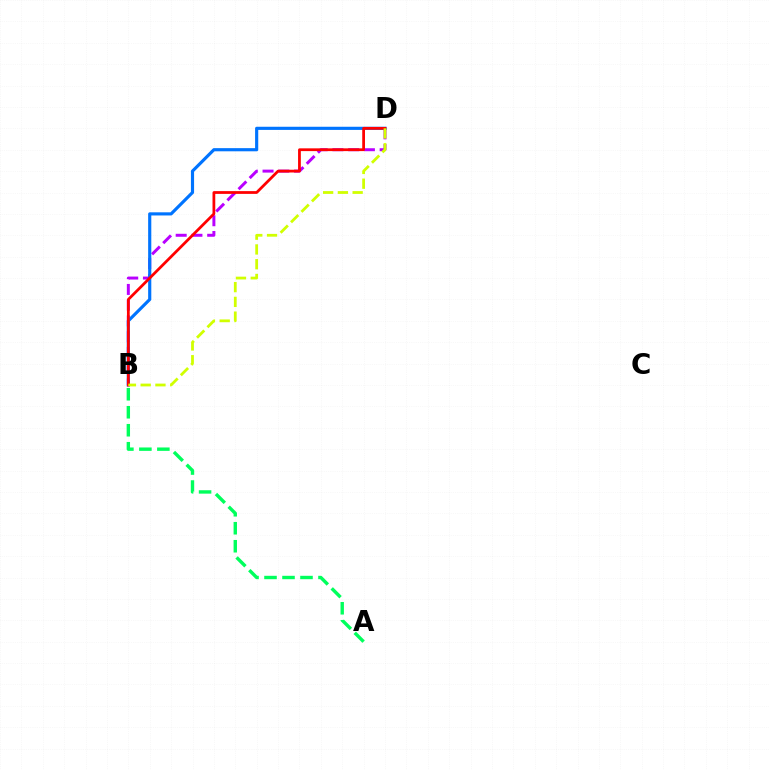{('B', 'D'): [{'color': '#b900ff', 'line_style': 'dashed', 'thickness': 2.14}, {'color': '#0074ff', 'line_style': 'solid', 'thickness': 2.27}, {'color': '#ff0000', 'line_style': 'solid', 'thickness': 1.99}, {'color': '#d1ff00', 'line_style': 'dashed', 'thickness': 2.01}], ('A', 'B'): [{'color': '#00ff5c', 'line_style': 'dashed', 'thickness': 2.44}]}